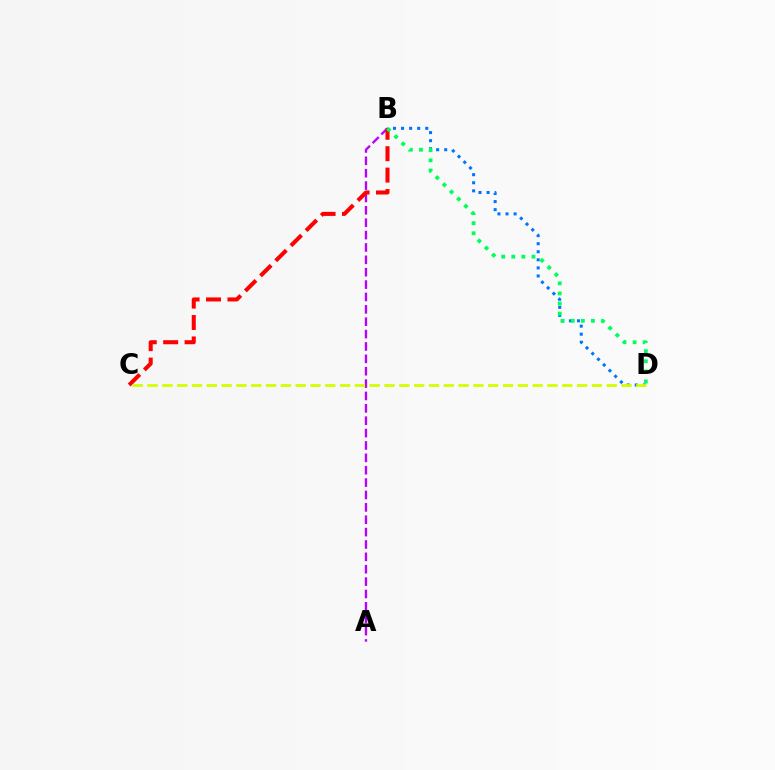{('B', 'D'): [{'color': '#0074ff', 'line_style': 'dotted', 'thickness': 2.19}, {'color': '#00ff5c', 'line_style': 'dotted', 'thickness': 2.74}], ('A', 'B'): [{'color': '#b900ff', 'line_style': 'dashed', 'thickness': 1.68}], ('B', 'C'): [{'color': '#ff0000', 'line_style': 'dashed', 'thickness': 2.91}], ('C', 'D'): [{'color': '#d1ff00', 'line_style': 'dashed', 'thickness': 2.01}]}